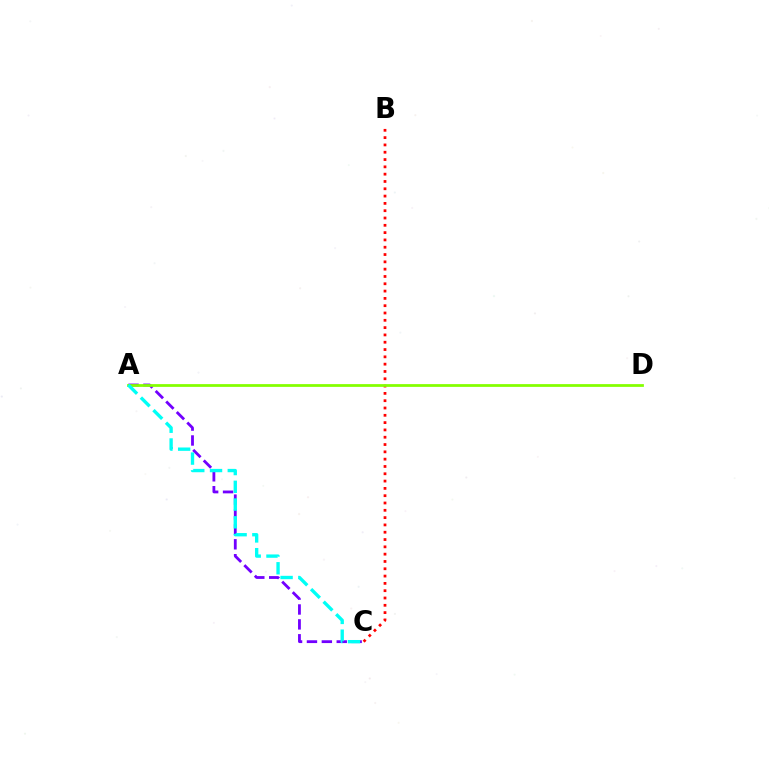{('B', 'C'): [{'color': '#ff0000', 'line_style': 'dotted', 'thickness': 1.99}], ('A', 'C'): [{'color': '#7200ff', 'line_style': 'dashed', 'thickness': 2.02}, {'color': '#00fff6', 'line_style': 'dashed', 'thickness': 2.41}], ('A', 'D'): [{'color': '#84ff00', 'line_style': 'solid', 'thickness': 1.98}]}